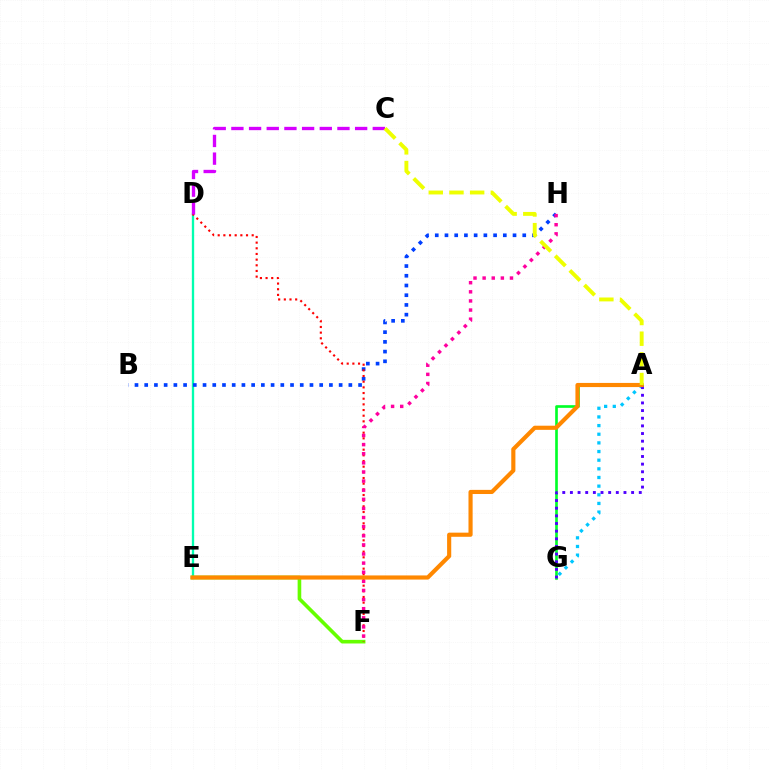{('A', 'G'): [{'color': '#00ff27', 'line_style': 'solid', 'thickness': 1.91}, {'color': '#00c7ff', 'line_style': 'dotted', 'thickness': 2.35}, {'color': '#4f00ff', 'line_style': 'dotted', 'thickness': 2.08}], ('D', 'E'): [{'color': '#00ffaf', 'line_style': 'solid', 'thickness': 1.68}], ('E', 'F'): [{'color': '#66ff00', 'line_style': 'solid', 'thickness': 2.61}], ('B', 'H'): [{'color': '#003fff', 'line_style': 'dotted', 'thickness': 2.64}], ('D', 'F'): [{'color': '#ff0000', 'line_style': 'dotted', 'thickness': 1.54}], ('F', 'H'): [{'color': '#ff00a0', 'line_style': 'dotted', 'thickness': 2.48}], ('A', 'E'): [{'color': '#ff8800', 'line_style': 'solid', 'thickness': 2.98}], ('C', 'D'): [{'color': '#d600ff', 'line_style': 'dashed', 'thickness': 2.4}], ('A', 'C'): [{'color': '#eeff00', 'line_style': 'dashed', 'thickness': 2.81}]}